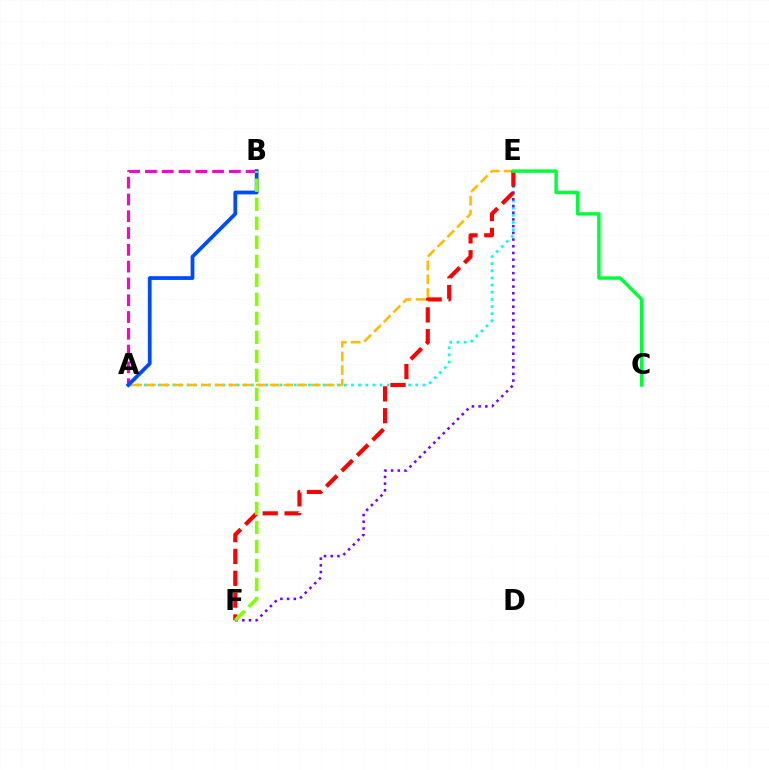{('A', 'E'): [{'color': '#00fff6', 'line_style': 'dotted', 'thickness': 1.94}, {'color': '#ffbd00', 'line_style': 'dashed', 'thickness': 1.87}], ('E', 'F'): [{'color': '#7200ff', 'line_style': 'dotted', 'thickness': 1.82}, {'color': '#ff0000', 'line_style': 'dashed', 'thickness': 2.97}], ('A', 'B'): [{'color': '#ff00cf', 'line_style': 'dashed', 'thickness': 2.28}, {'color': '#004bff', 'line_style': 'solid', 'thickness': 2.71}], ('C', 'E'): [{'color': '#00ff39', 'line_style': 'solid', 'thickness': 2.47}], ('B', 'F'): [{'color': '#84ff00', 'line_style': 'dashed', 'thickness': 2.58}]}